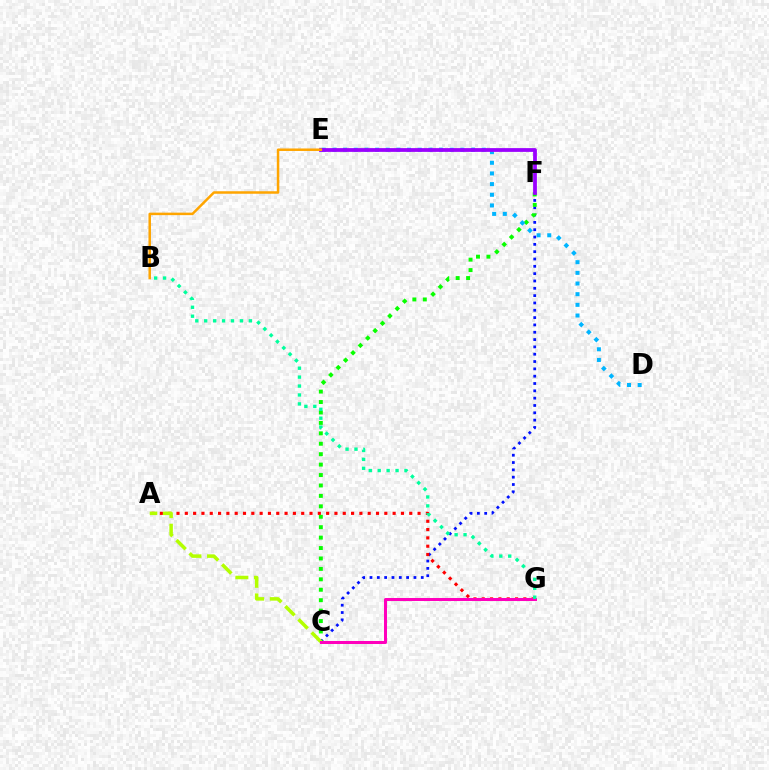{('C', 'F'): [{'color': '#0010ff', 'line_style': 'dotted', 'thickness': 1.99}, {'color': '#08ff00', 'line_style': 'dotted', 'thickness': 2.83}], ('D', 'E'): [{'color': '#00b5ff', 'line_style': 'dotted', 'thickness': 2.9}], ('A', 'G'): [{'color': '#ff0000', 'line_style': 'dotted', 'thickness': 2.26}], ('E', 'F'): [{'color': '#9b00ff', 'line_style': 'solid', 'thickness': 2.71}], ('A', 'C'): [{'color': '#b3ff00', 'line_style': 'dashed', 'thickness': 2.53}], ('C', 'G'): [{'color': '#ff00bd', 'line_style': 'solid', 'thickness': 2.17}], ('B', 'E'): [{'color': '#ffa500', 'line_style': 'solid', 'thickness': 1.8}], ('B', 'G'): [{'color': '#00ff9d', 'line_style': 'dotted', 'thickness': 2.42}]}